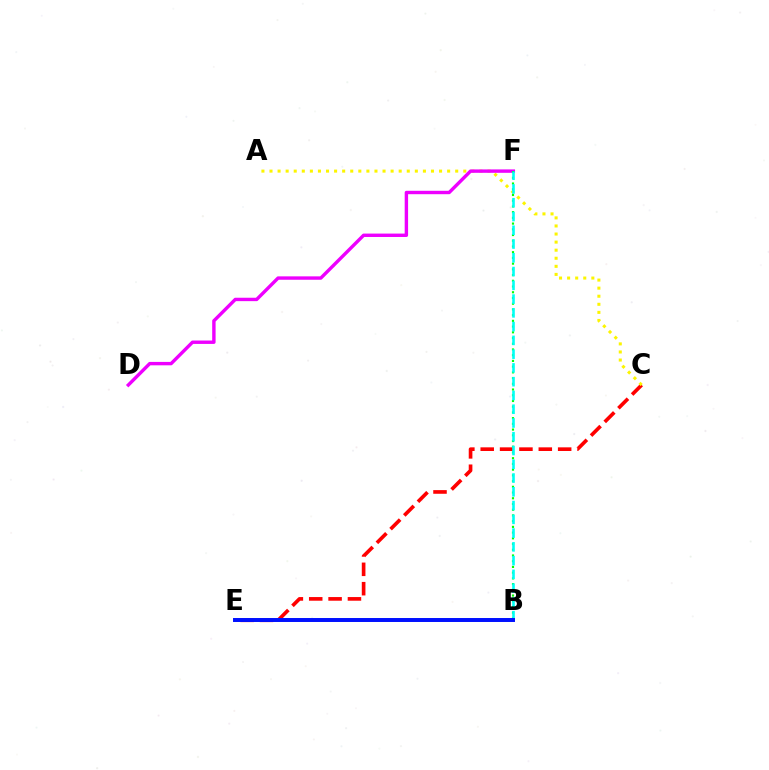{('C', 'E'): [{'color': '#ff0000', 'line_style': 'dashed', 'thickness': 2.63}], ('A', 'C'): [{'color': '#fcf500', 'line_style': 'dotted', 'thickness': 2.19}], ('D', 'F'): [{'color': '#ee00ff', 'line_style': 'solid', 'thickness': 2.45}], ('B', 'F'): [{'color': '#08ff00', 'line_style': 'dotted', 'thickness': 1.55}, {'color': '#00fff6', 'line_style': 'dashed', 'thickness': 1.87}], ('B', 'E'): [{'color': '#0010ff', 'line_style': 'solid', 'thickness': 2.85}]}